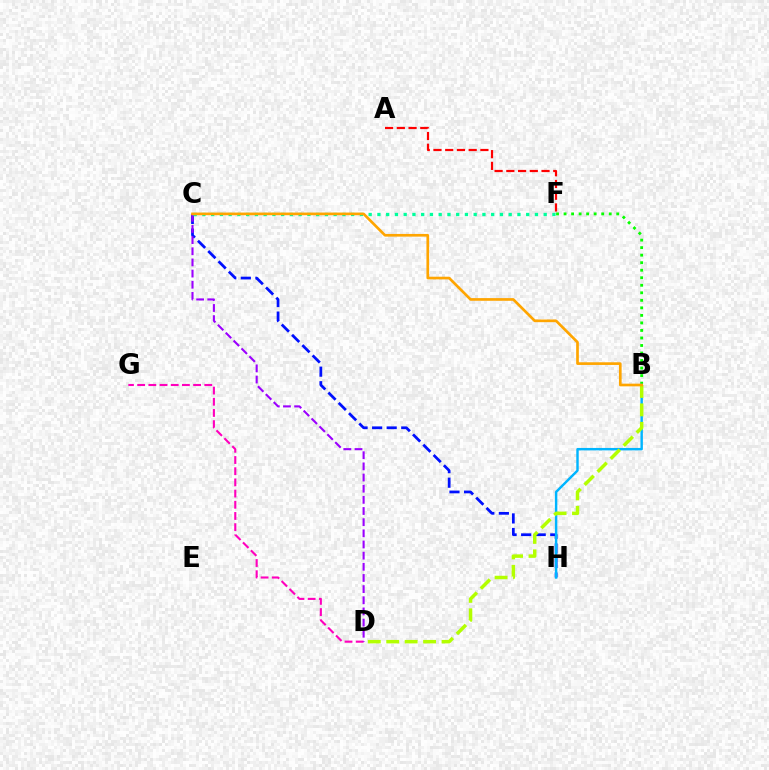{('B', 'F'): [{'color': '#08ff00', 'line_style': 'dotted', 'thickness': 2.04}], ('C', 'H'): [{'color': '#0010ff', 'line_style': 'dashed', 'thickness': 1.98}], ('D', 'G'): [{'color': '#ff00bd', 'line_style': 'dashed', 'thickness': 1.52}], ('C', 'D'): [{'color': '#9b00ff', 'line_style': 'dashed', 'thickness': 1.52}], ('B', 'H'): [{'color': '#00b5ff', 'line_style': 'solid', 'thickness': 1.75}], ('B', 'D'): [{'color': '#b3ff00', 'line_style': 'dashed', 'thickness': 2.5}], ('C', 'F'): [{'color': '#00ff9d', 'line_style': 'dotted', 'thickness': 2.38}], ('B', 'C'): [{'color': '#ffa500', 'line_style': 'solid', 'thickness': 1.93}], ('A', 'F'): [{'color': '#ff0000', 'line_style': 'dashed', 'thickness': 1.59}]}